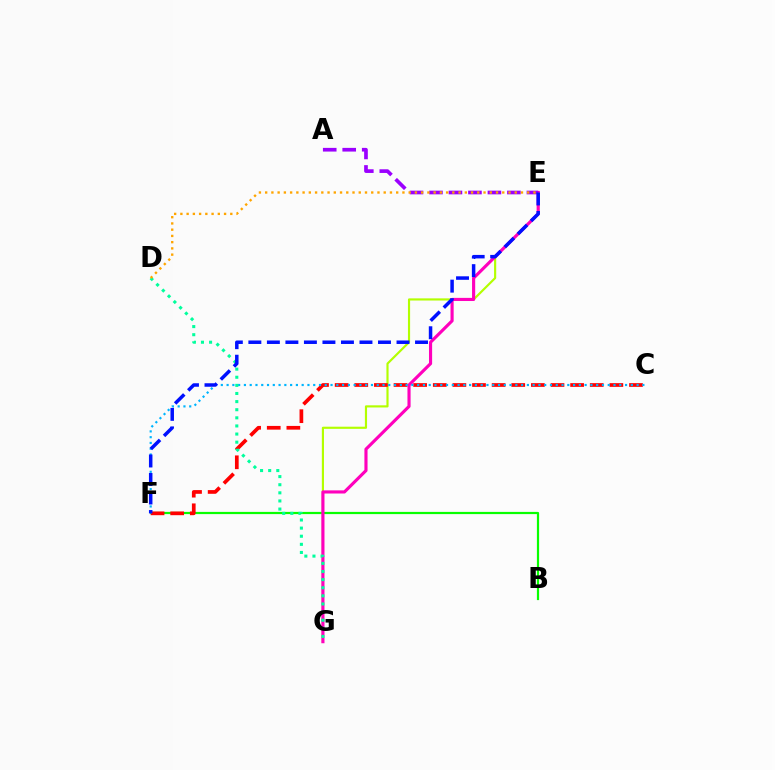{('B', 'F'): [{'color': '#08ff00', 'line_style': 'solid', 'thickness': 1.59}], ('E', 'G'): [{'color': '#b3ff00', 'line_style': 'solid', 'thickness': 1.55}, {'color': '#ff00bd', 'line_style': 'solid', 'thickness': 2.26}], ('A', 'E'): [{'color': '#9b00ff', 'line_style': 'dashed', 'thickness': 2.65}], ('C', 'F'): [{'color': '#ff0000', 'line_style': 'dashed', 'thickness': 2.67}, {'color': '#00b5ff', 'line_style': 'dotted', 'thickness': 1.57}], ('D', 'G'): [{'color': '#00ff9d', 'line_style': 'dotted', 'thickness': 2.2}], ('E', 'F'): [{'color': '#0010ff', 'line_style': 'dashed', 'thickness': 2.52}], ('D', 'E'): [{'color': '#ffa500', 'line_style': 'dotted', 'thickness': 1.7}]}